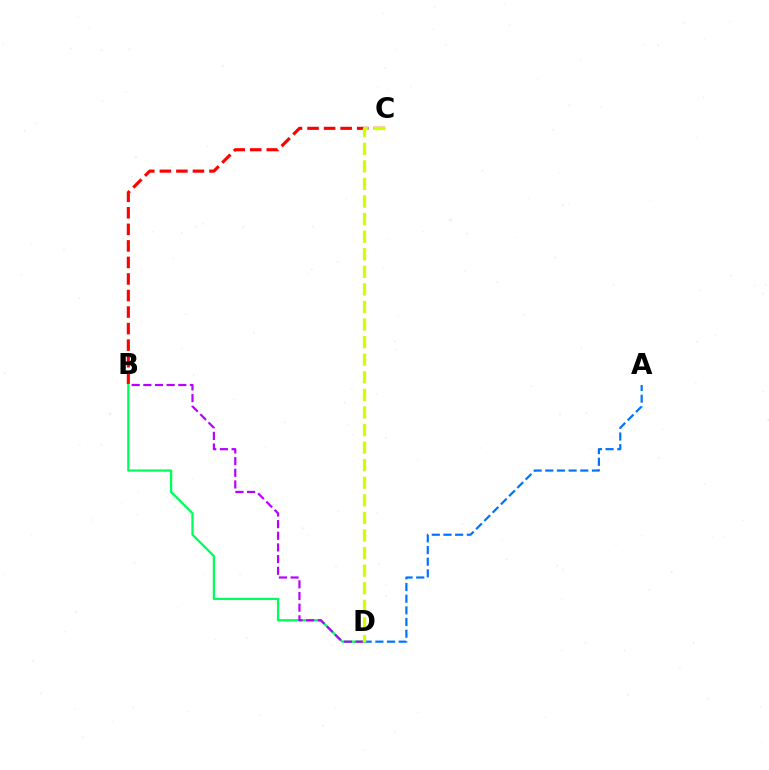{('B', 'C'): [{'color': '#ff0000', 'line_style': 'dashed', 'thickness': 2.25}], ('A', 'D'): [{'color': '#0074ff', 'line_style': 'dashed', 'thickness': 1.59}], ('B', 'D'): [{'color': '#00ff5c', 'line_style': 'solid', 'thickness': 1.64}, {'color': '#b900ff', 'line_style': 'dashed', 'thickness': 1.58}], ('C', 'D'): [{'color': '#d1ff00', 'line_style': 'dashed', 'thickness': 2.39}]}